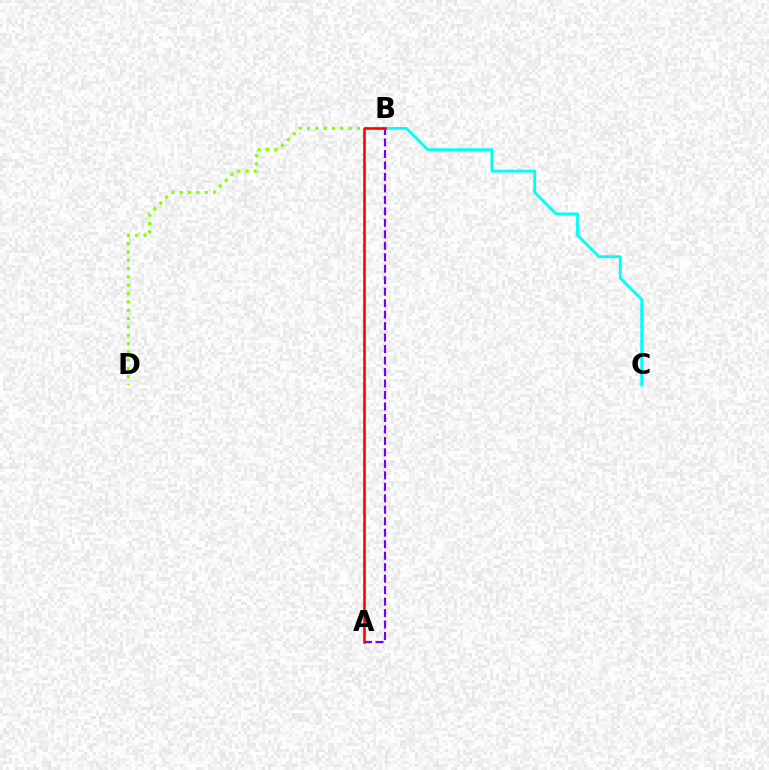{('B', 'D'): [{'color': '#84ff00', 'line_style': 'dotted', 'thickness': 2.26}], ('A', 'B'): [{'color': '#7200ff', 'line_style': 'dashed', 'thickness': 1.56}, {'color': '#ff0000', 'line_style': 'solid', 'thickness': 1.86}], ('B', 'C'): [{'color': '#00fff6', 'line_style': 'solid', 'thickness': 2.03}]}